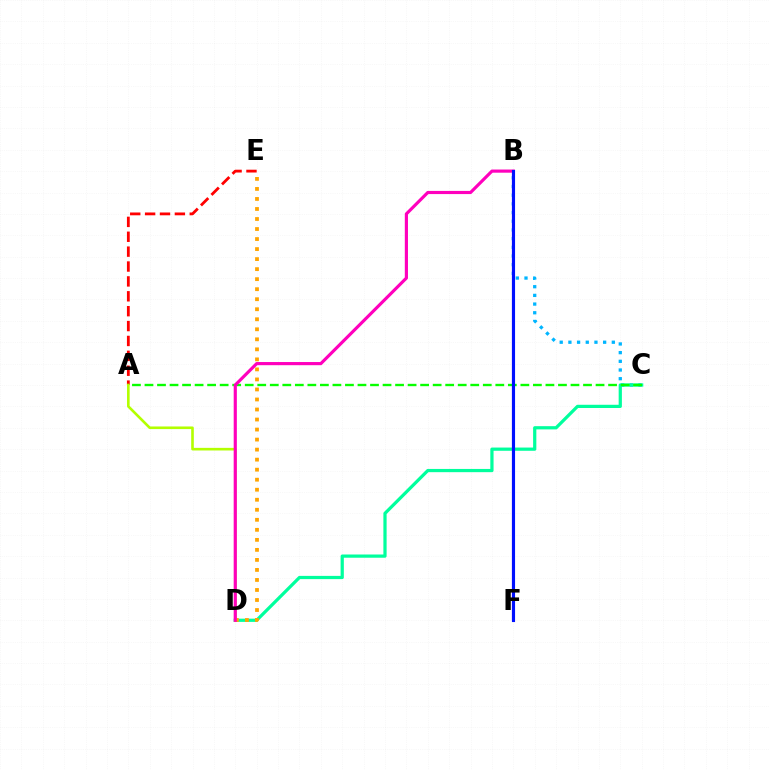{('B', 'C'): [{'color': '#00b5ff', 'line_style': 'dotted', 'thickness': 2.36}], ('C', 'D'): [{'color': '#00ff9d', 'line_style': 'solid', 'thickness': 2.32}], ('A', 'C'): [{'color': '#08ff00', 'line_style': 'dashed', 'thickness': 1.7}], ('B', 'F'): [{'color': '#9b00ff', 'line_style': 'solid', 'thickness': 1.53}, {'color': '#0010ff', 'line_style': 'solid', 'thickness': 2.24}], ('A', 'E'): [{'color': '#ff0000', 'line_style': 'dashed', 'thickness': 2.02}], ('A', 'D'): [{'color': '#b3ff00', 'line_style': 'solid', 'thickness': 1.88}], ('D', 'E'): [{'color': '#ffa500', 'line_style': 'dotted', 'thickness': 2.72}], ('B', 'D'): [{'color': '#ff00bd', 'line_style': 'solid', 'thickness': 2.27}]}